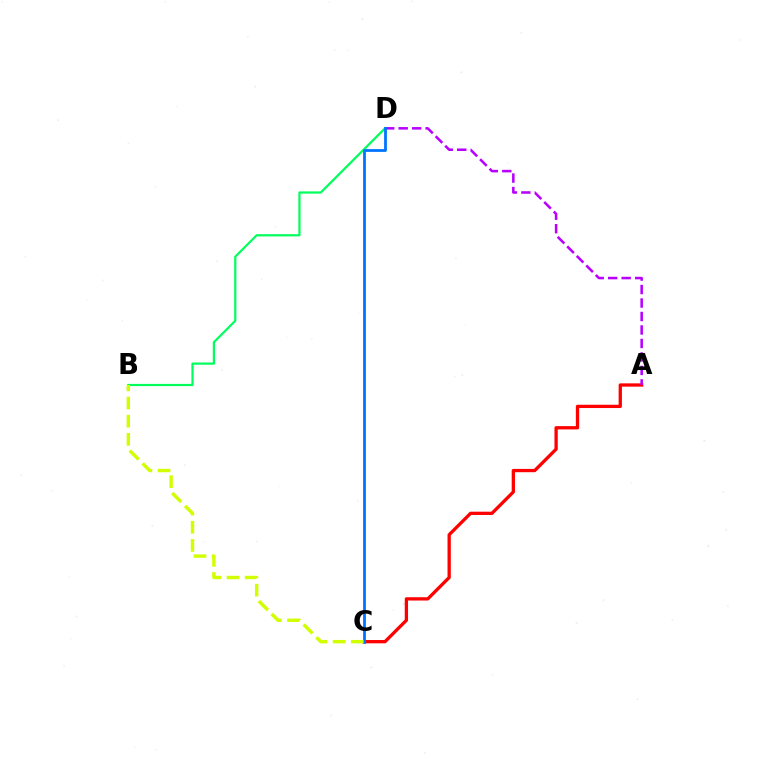{('B', 'D'): [{'color': '#00ff5c', 'line_style': 'solid', 'thickness': 1.6}], ('A', 'C'): [{'color': '#ff0000', 'line_style': 'solid', 'thickness': 2.37}], ('A', 'D'): [{'color': '#b900ff', 'line_style': 'dashed', 'thickness': 1.83}], ('C', 'D'): [{'color': '#0074ff', 'line_style': 'solid', 'thickness': 2.0}], ('B', 'C'): [{'color': '#d1ff00', 'line_style': 'dashed', 'thickness': 2.47}]}